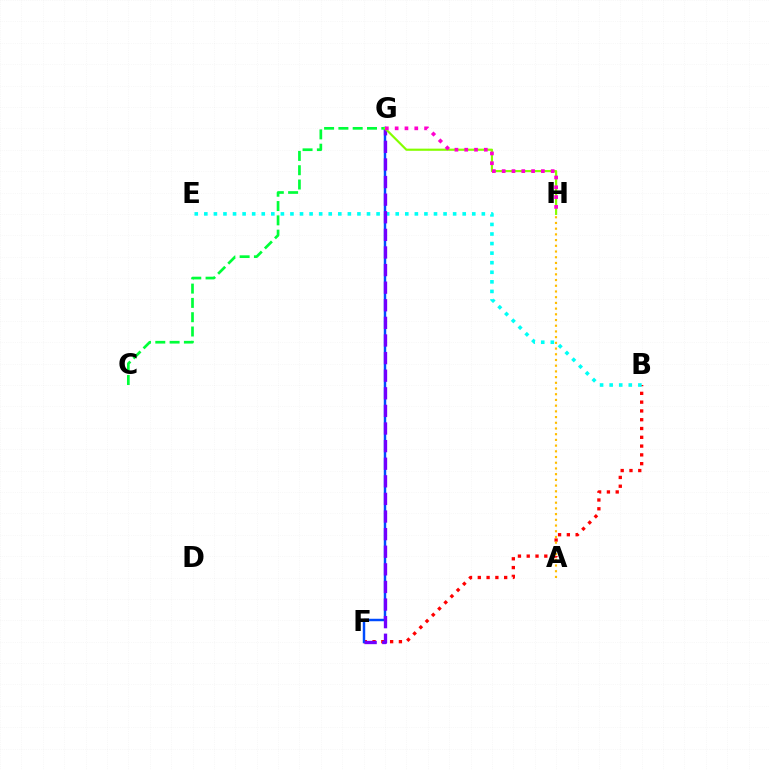{('B', 'F'): [{'color': '#ff0000', 'line_style': 'dotted', 'thickness': 2.39}], ('B', 'E'): [{'color': '#00fff6', 'line_style': 'dotted', 'thickness': 2.6}], ('F', 'G'): [{'color': '#004bff', 'line_style': 'solid', 'thickness': 1.77}, {'color': '#7200ff', 'line_style': 'dashed', 'thickness': 2.39}], ('C', 'G'): [{'color': '#00ff39', 'line_style': 'dashed', 'thickness': 1.94}], ('G', 'H'): [{'color': '#84ff00', 'line_style': 'solid', 'thickness': 1.56}, {'color': '#ff00cf', 'line_style': 'dotted', 'thickness': 2.66}], ('A', 'H'): [{'color': '#ffbd00', 'line_style': 'dotted', 'thickness': 1.55}]}